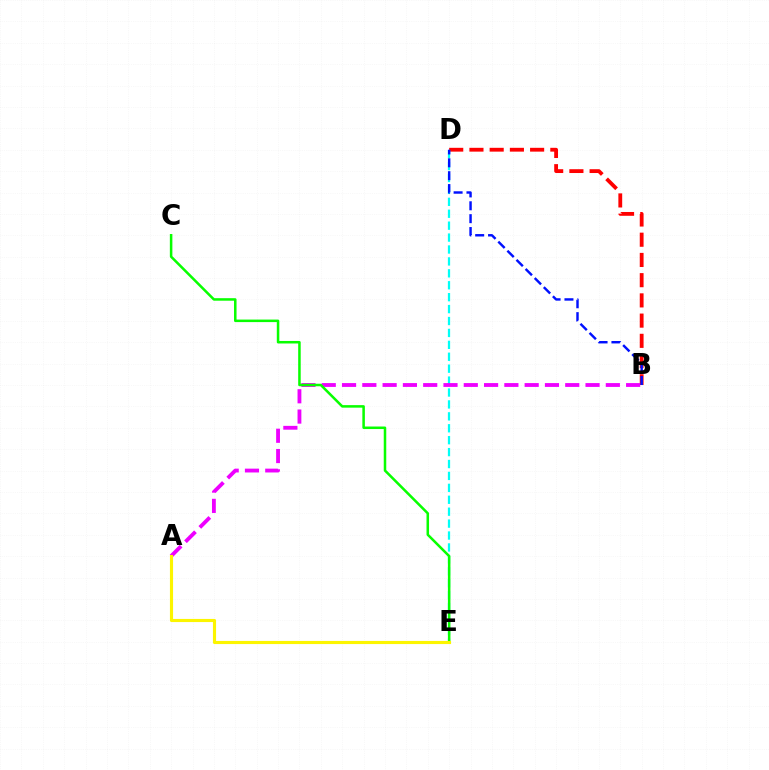{('B', 'D'): [{'color': '#ff0000', 'line_style': 'dashed', 'thickness': 2.75}, {'color': '#0010ff', 'line_style': 'dashed', 'thickness': 1.75}], ('D', 'E'): [{'color': '#00fff6', 'line_style': 'dashed', 'thickness': 1.62}], ('A', 'B'): [{'color': '#ee00ff', 'line_style': 'dashed', 'thickness': 2.76}], ('C', 'E'): [{'color': '#08ff00', 'line_style': 'solid', 'thickness': 1.82}], ('A', 'E'): [{'color': '#fcf500', 'line_style': 'solid', 'thickness': 2.25}]}